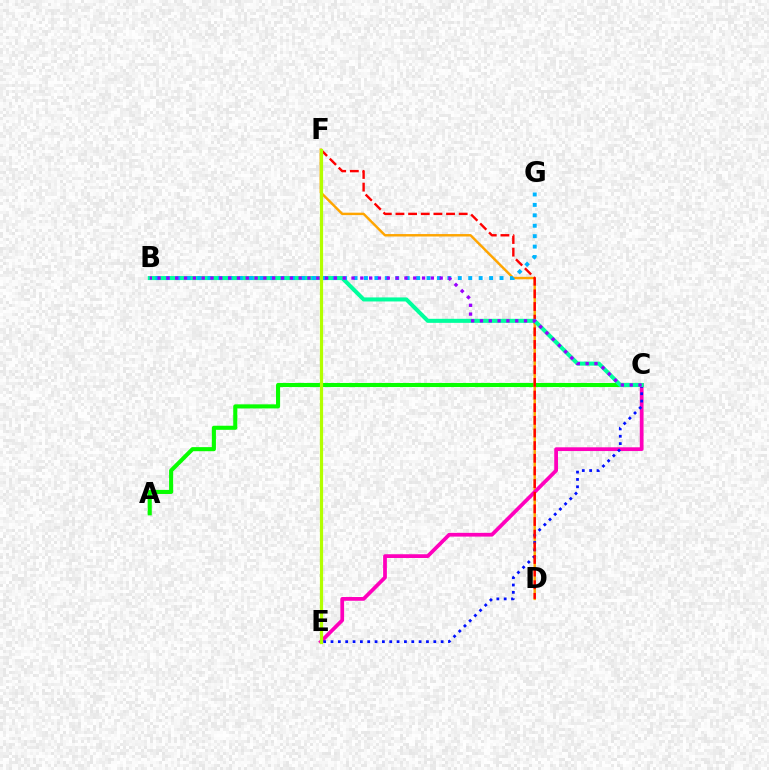{('A', 'C'): [{'color': '#08ff00', 'line_style': 'solid', 'thickness': 2.94}], ('D', 'F'): [{'color': '#ffa500', 'line_style': 'solid', 'thickness': 1.76}, {'color': '#ff0000', 'line_style': 'dashed', 'thickness': 1.72}], ('C', 'E'): [{'color': '#ff00bd', 'line_style': 'solid', 'thickness': 2.69}, {'color': '#0010ff', 'line_style': 'dotted', 'thickness': 1.99}], ('B', 'C'): [{'color': '#00ff9d', 'line_style': 'solid', 'thickness': 2.91}, {'color': '#9b00ff', 'line_style': 'dotted', 'thickness': 2.4}], ('B', 'G'): [{'color': '#00b5ff', 'line_style': 'dotted', 'thickness': 2.83}], ('E', 'F'): [{'color': '#b3ff00', 'line_style': 'solid', 'thickness': 2.3}]}